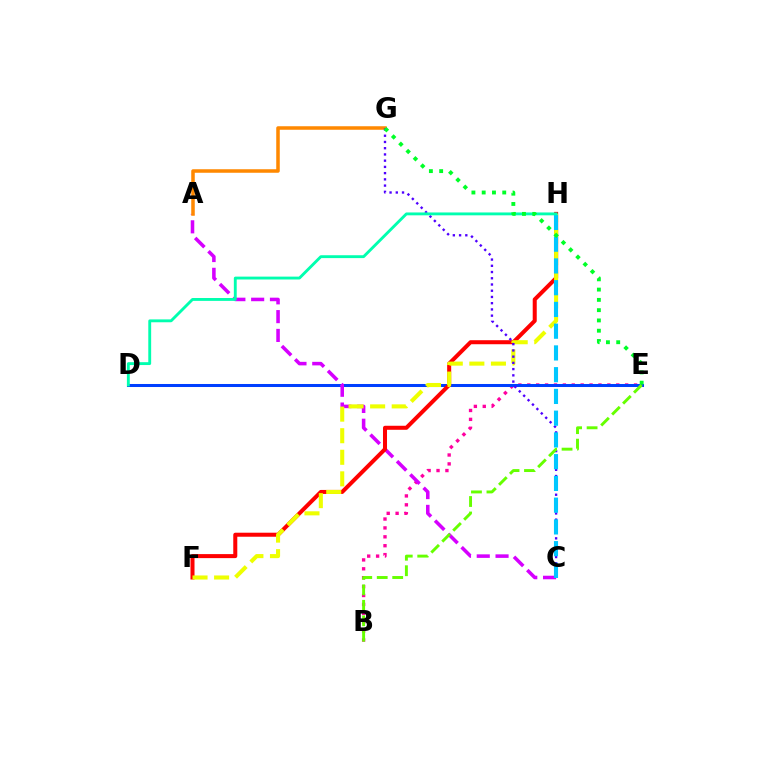{('B', 'E'): [{'color': '#ff00a0', 'line_style': 'dotted', 'thickness': 2.42}, {'color': '#66ff00', 'line_style': 'dashed', 'thickness': 2.1}], ('D', 'E'): [{'color': '#003fff', 'line_style': 'solid', 'thickness': 2.18}], ('A', 'C'): [{'color': '#d600ff', 'line_style': 'dashed', 'thickness': 2.55}], ('A', 'G'): [{'color': '#ff8800', 'line_style': 'solid', 'thickness': 2.54}], ('F', 'H'): [{'color': '#ff0000', 'line_style': 'solid', 'thickness': 2.9}, {'color': '#eeff00', 'line_style': 'dashed', 'thickness': 2.93}], ('C', 'G'): [{'color': '#4f00ff', 'line_style': 'dotted', 'thickness': 1.69}], ('C', 'H'): [{'color': '#00c7ff', 'line_style': 'dashed', 'thickness': 2.95}], ('D', 'H'): [{'color': '#00ffaf', 'line_style': 'solid', 'thickness': 2.06}], ('E', 'G'): [{'color': '#00ff27', 'line_style': 'dotted', 'thickness': 2.79}]}